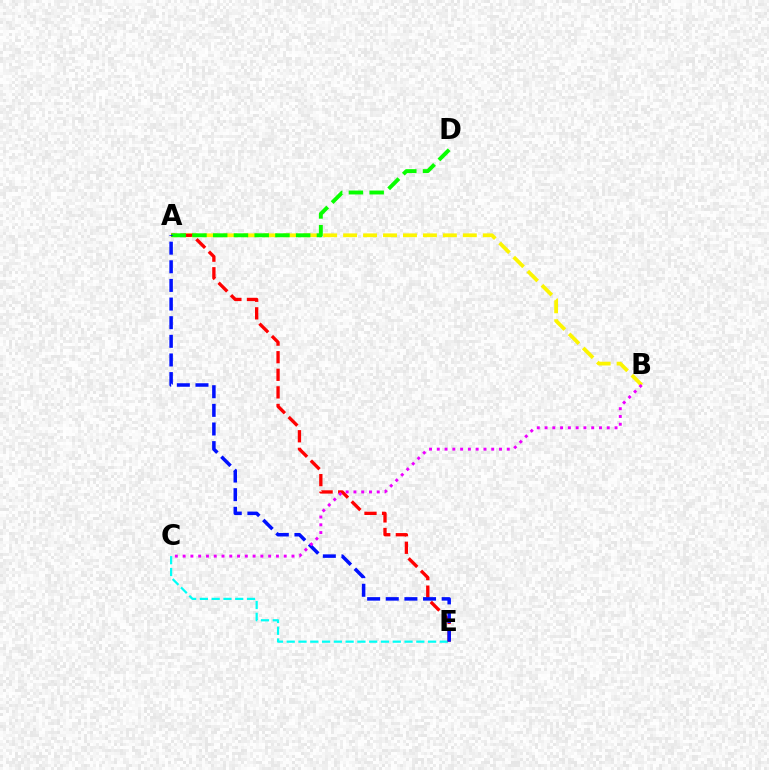{('C', 'E'): [{'color': '#00fff6', 'line_style': 'dashed', 'thickness': 1.6}], ('A', 'B'): [{'color': '#fcf500', 'line_style': 'dashed', 'thickness': 2.71}], ('A', 'E'): [{'color': '#ff0000', 'line_style': 'dashed', 'thickness': 2.39}, {'color': '#0010ff', 'line_style': 'dashed', 'thickness': 2.53}], ('A', 'D'): [{'color': '#08ff00', 'line_style': 'dashed', 'thickness': 2.82}], ('B', 'C'): [{'color': '#ee00ff', 'line_style': 'dotted', 'thickness': 2.11}]}